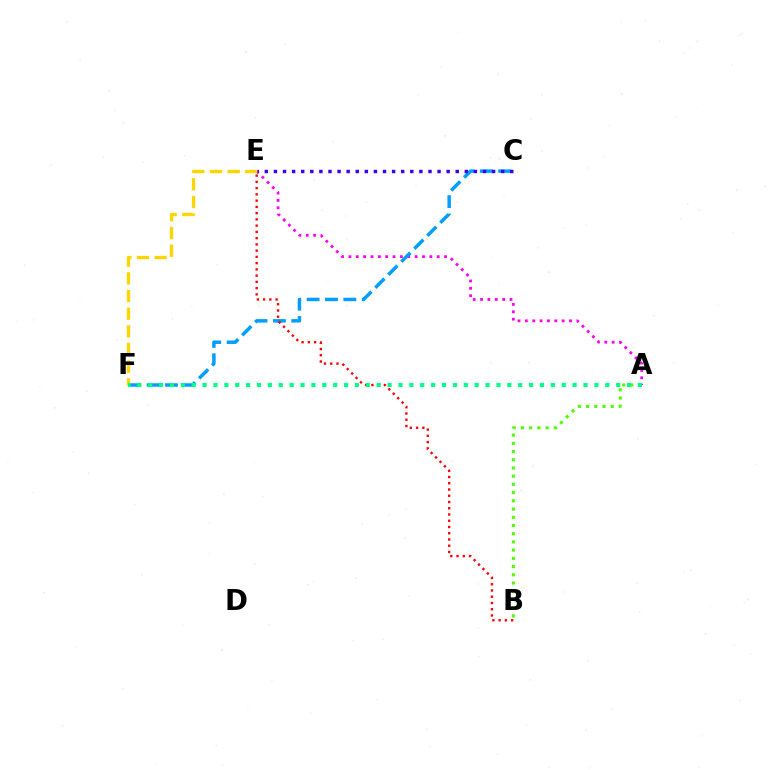{('A', 'E'): [{'color': '#ff00ed', 'line_style': 'dotted', 'thickness': 2.0}], ('A', 'B'): [{'color': '#4fff00', 'line_style': 'dotted', 'thickness': 2.23}], ('C', 'F'): [{'color': '#009eff', 'line_style': 'dashed', 'thickness': 2.5}], ('B', 'E'): [{'color': '#ff0000', 'line_style': 'dotted', 'thickness': 1.7}], ('E', 'F'): [{'color': '#ffd500', 'line_style': 'dashed', 'thickness': 2.4}], ('C', 'E'): [{'color': '#3700ff', 'line_style': 'dotted', 'thickness': 2.47}], ('A', 'F'): [{'color': '#00ff86', 'line_style': 'dotted', 'thickness': 2.96}]}